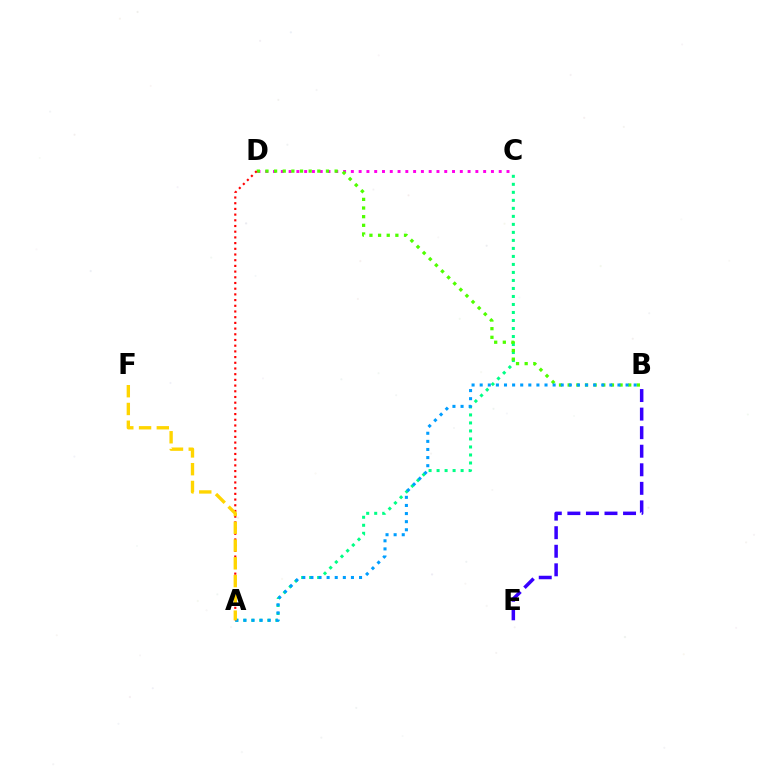{('C', 'D'): [{'color': '#ff00ed', 'line_style': 'dotted', 'thickness': 2.11}], ('A', 'C'): [{'color': '#00ff86', 'line_style': 'dotted', 'thickness': 2.18}], ('B', 'D'): [{'color': '#4fff00', 'line_style': 'dotted', 'thickness': 2.35}], ('A', 'B'): [{'color': '#009eff', 'line_style': 'dotted', 'thickness': 2.2}], ('B', 'E'): [{'color': '#3700ff', 'line_style': 'dashed', 'thickness': 2.52}], ('A', 'D'): [{'color': '#ff0000', 'line_style': 'dotted', 'thickness': 1.55}], ('A', 'F'): [{'color': '#ffd500', 'line_style': 'dashed', 'thickness': 2.41}]}